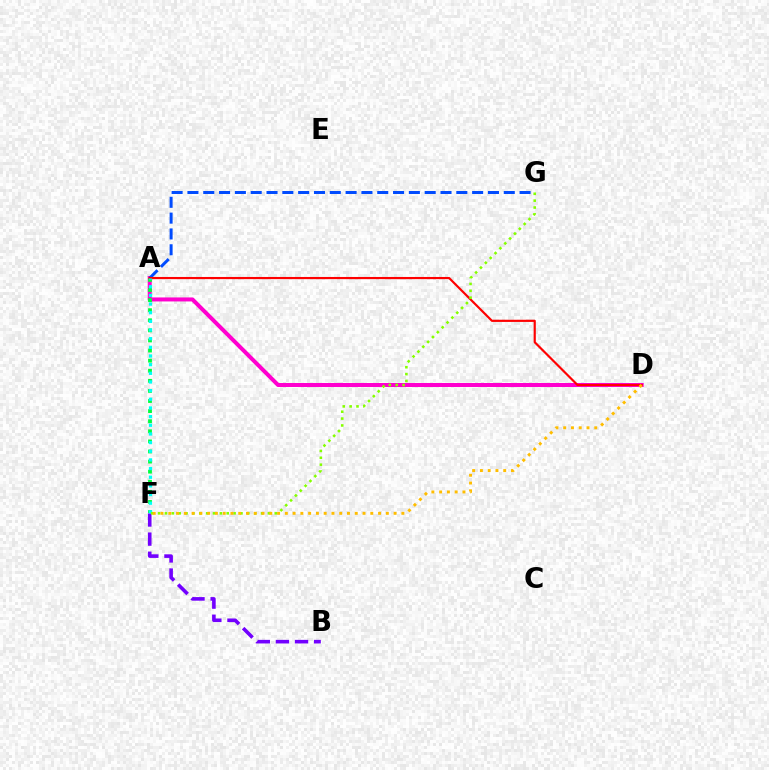{('A', 'D'): [{'color': '#ff00cf', 'line_style': 'solid', 'thickness': 2.88}, {'color': '#ff0000', 'line_style': 'solid', 'thickness': 1.56}], ('B', 'F'): [{'color': '#7200ff', 'line_style': 'dashed', 'thickness': 2.6}], ('A', 'F'): [{'color': '#00ff39', 'line_style': 'dotted', 'thickness': 2.74}, {'color': '#00fff6', 'line_style': 'dotted', 'thickness': 2.35}], ('A', 'G'): [{'color': '#004bff', 'line_style': 'dashed', 'thickness': 2.15}], ('F', 'G'): [{'color': '#84ff00', 'line_style': 'dotted', 'thickness': 1.87}], ('D', 'F'): [{'color': '#ffbd00', 'line_style': 'dotted', 'thickness': 2.11}]}